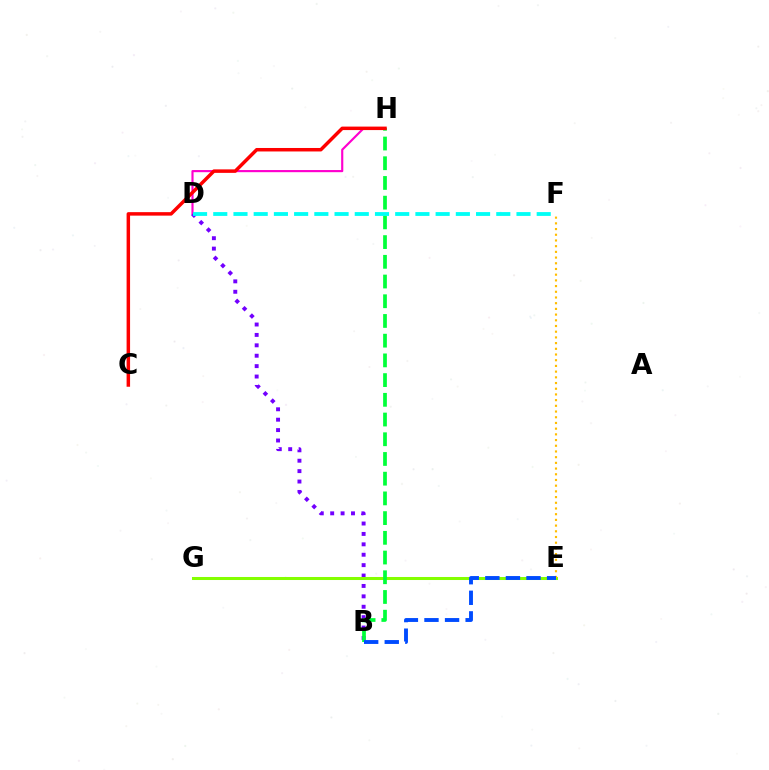{('D', 'H'): [{'color': '#ff00cf', 'line_style': 'solid', 'thickness': 1.55}], ('B', 'D'): [{'color': '#7200ff', 'line_style': 'dotted', 'thickness': 2.83}], ('E', 'G'): [{'color': '#84ff00', 'line_style': 'solid', 'thickness': 2.18}], ('B', 'H'): [{'color': '#00ff39', 'line_style': 'dashed', 'thickness': 2.68}], ('E', 'F'): [{'color': '#ffbd00', 'line_style': 'dotted', 'thickness': 1.55}], ('C', 'H'): [{'color': '#ff0000', 'line_style': 'solid', 'thickness': 2.51}], ('B', 'E'): [{'color': '#004bff', 'line_style': 'dashed', 'thickness': 2.8}], ('D', 'F'): [{'color': '#00fff6', 'line_style': 'dashed', 'thickness': 2.75}]}